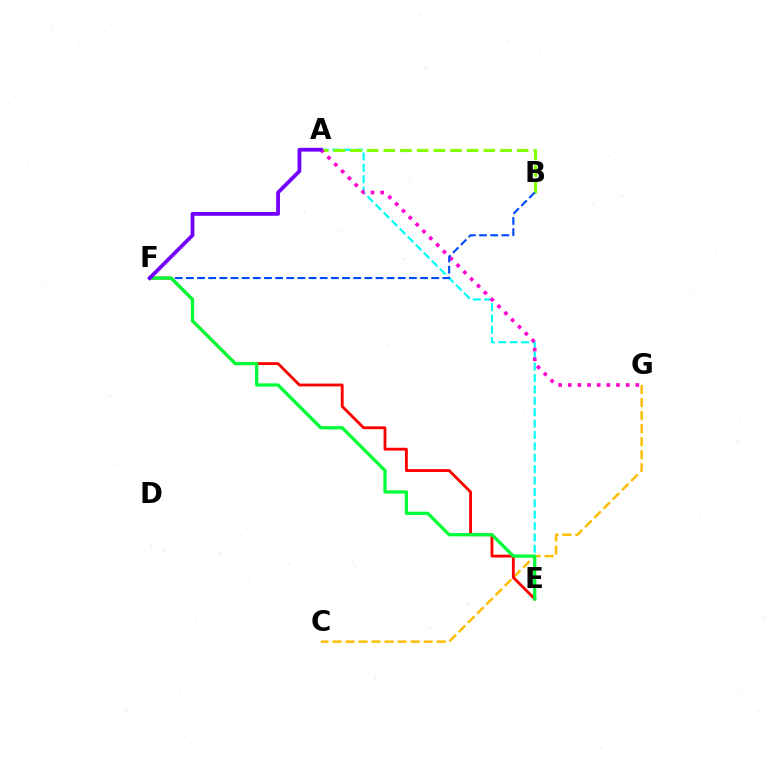{('A', 'E'): [{'color': '#00fff6', 'line_style': 'dashed', 'thickness': 1.55}], ('C', 'G'): [{'color': '#ffbd00', 'line_style': 'dashed', 'thickness': 1.77}], ('E', 'F'): [{'color': '#ff0000', 'line_style': 'solid', 'thickness': 2.04}, {'color': '#00ff39', 'line_style': 'solid', 'thickness': 2.35}], ('A', 'B'): [{'color': '#84ff00', 'line_style': 'dashed', 'thickness': 2.26}], ('A', 'G'): [{'color': '#ff00cf', 'line_style': 'dotted', 'thickness': 2.62}], ('B', 'F'): [{'color': '#004bff', 'line_style': 'dashed', 'thickness': 1.51}], ('A', 'F'): [{'color': '#7200ff', 'line_style': 'solid', 'thickness': 2.73}]}